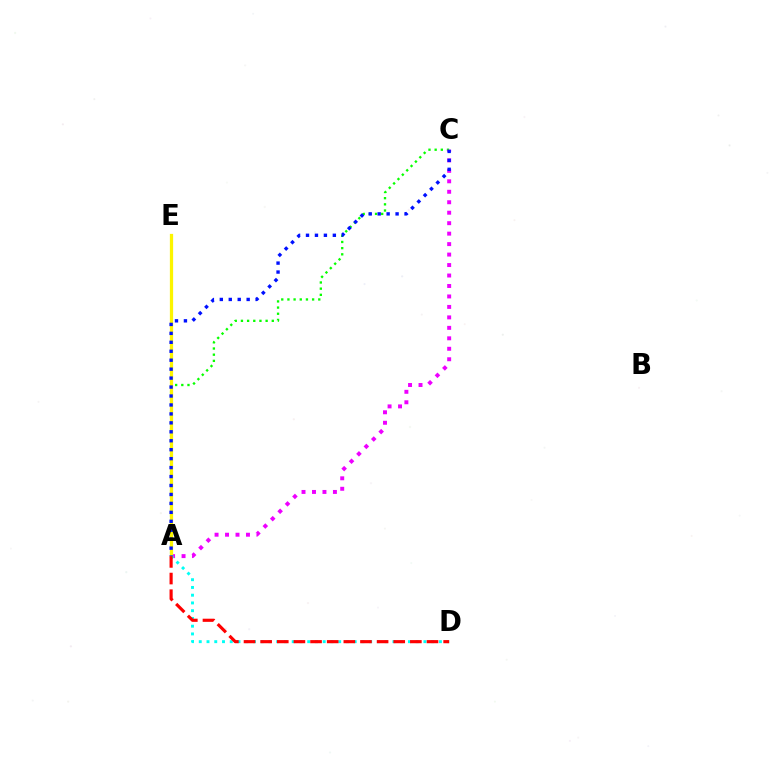{('A', 'C'): [{'color': '#08ff00', 'line_style': 'dotted', 'thickness': 1.68}, {'color': '#ee00ff', 'line_style': 'dotted', 'thickness': 2.84}, {'color': '#0010ff', 'line_style': 'dotted', 'thickness': 2.43}], ('A', 'E'): [{'color': '#fcf500', 'line_style': 'solid', 'thickness': 2.34}], ('A', 'D'): [{'color': '#00fff6', 'line_style': 'dotted', 'thickness': 2.1}, {'color': '#ff0000', 'line_style': 'dashed', 'thickness': 2.26}]}